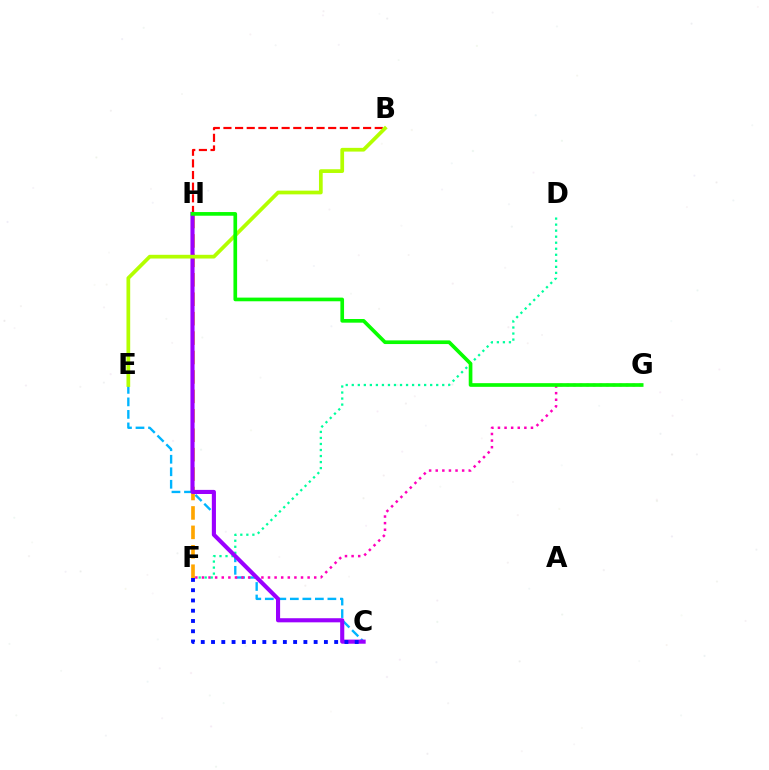{('C', 'E'): [{'color': '#00b5ff', 'line_style': 'dashed', 'thickness': 1.7}], ('F', 'G'): [{'color': '#ff00bd', 'line_style': 'dotted', 'thickness': 1.79}], ('D', 'F'): [{'color': '#00ff9d', 'line_style': 'dotted', 'thickness': 1.64}], ('B', 'H'): [{'color': '#ff0000', 'line_style': 'dashed', 'thickness': 1.58}], ('F', 'H'): [{'color': '#ffa500', 'line_style': 'dashed', 'thickness': 2.64}], ('C', 'H'): [{'color': '#9b00ff', 'line_style': 'solid', 'thickness': 2.96}], ('B', 'E'): [{'color': '#b3ff00', 'line_style': 'solid', 'thickness': 2.68}], ('C', 'F'): [{'color': '#0010ff', 'line_style': 'dotted', 'thickness': 2.79}], ('G', 'H'): [{'color': '#08ff00', 'line_style': 'solid', 'thickness': 2.64}]}